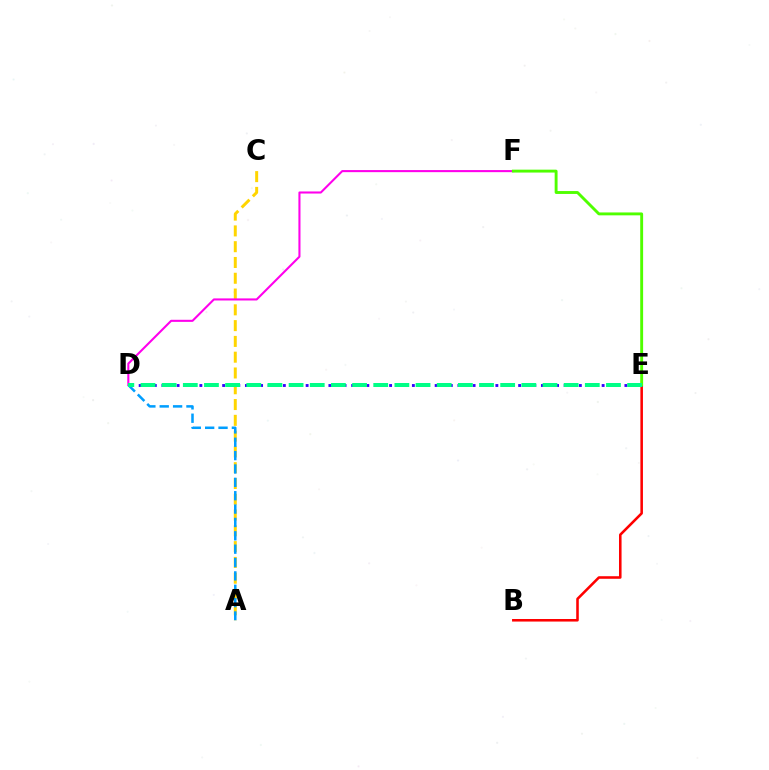{('A', 'C'): [{'color': '#ffd500', 'line_style': 'dashed', 'thickness': 2.14}], ('B', 'E'): [{'color': '#ff0000', 'line_style': 'solid', 'thickness': 1.84}], ('A', 'D'): [{'color': '#009eff', 'line_style': 'dashed', 'thickness': 1.82}], ('D', 'E'): [{'color': '#3700ff', 'line_style': 'dotted', 'thickness': 2.06}, {'color': '#00ff86', 'line_style': 'dashed', 'thickness': 2.87}], ('D', 'F'): [{'color': '#ff00ed', 'line_style': 'solid', 'thickness': 1.5}], ('E', 'F'): [{'color': '#4fff00', 'line_style': 'solid', 'thickness': 2.08}]}